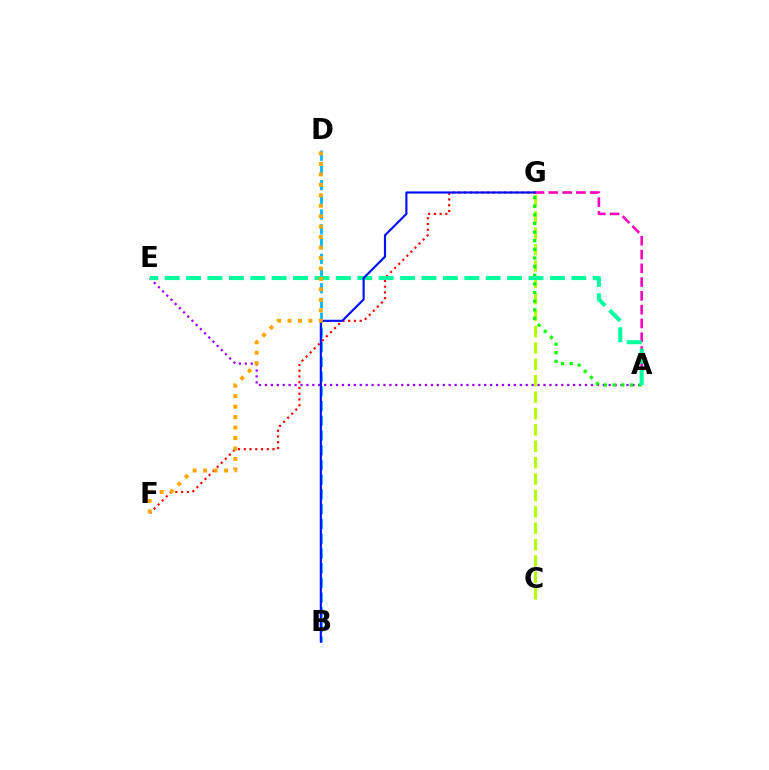{('B', 'D'): [{'color': '#00b5ff', 'line_style': 'dashed', 'thickness': 2.0}], ('A', 'E'): [{'color': '#9b00ff', 'line_style': 'dotted', 'thickness': 1.61}, {'color': '#00ff9d', 'line_style': 'dashed', 'thickness': 2.91}], ('C', 'G'): [{'color': '#b3ff00', 'line_style': 'dashed', 'thickness': 2.23}], ('A', 'G'): [{'color': '#08ff00', 'line_style': 'dotted', 'thickness': 2.35}, {'color': '#ff00bd', 'line_style': 'dashed', 'thickness': 1.87}], ('F', 'G'): [{'color': '#ff0000', 'line_style': 'dotted', 'thickness': 1.56}], ('B', 'G'): [{'color': '#0010ff', 'line_style': 'solid', 'thickness': 1.56}], ('D', 'F'): [{'color': '#ffa500', 'line_style': 'dotted', 'thickness': 2.84}]}